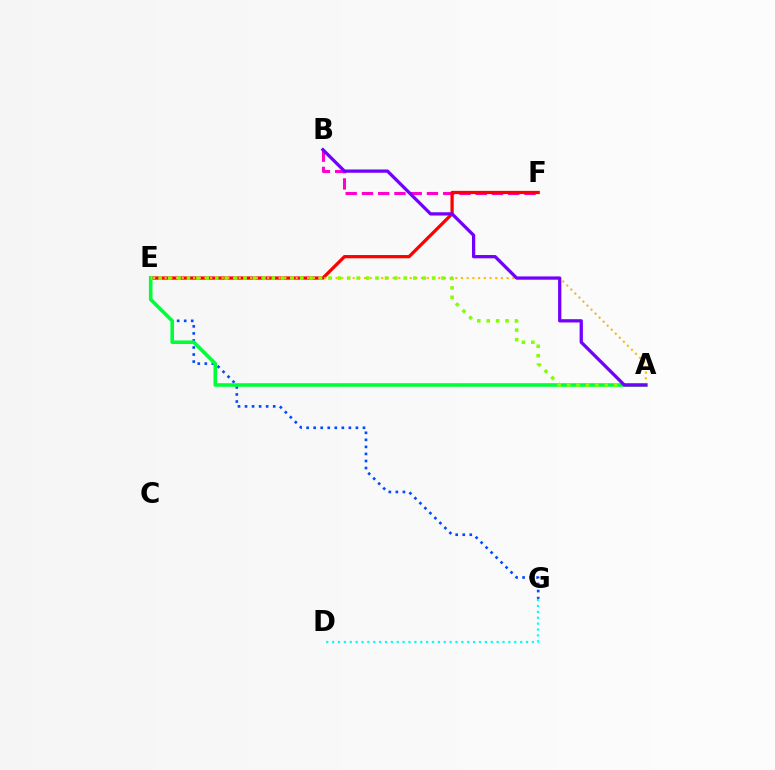{('E', 'G'): [{'color': '#004bff', 'line_style': 'dotted', 'thickness': 1.91}], ('B', 'F'): [{'color': '#ff00cf', 'line_style': 'dashed', 'thickness': 2.21}], ('E', 'F'): [{'color': '#ff0000', 'line_style': 'solid', 'thickness': 2.34}], ('A', 'E'): [{'color': '#00ff39', 'line_style': 'solid', 'thickness': 2.59}, {'color': '#ffbd00', 'line_style': 'dotted', 'thickness': 1.55}, {'color': '#84ff00', 'line_style': 'dotted', 'thickness': 2.56}], ('D', 'G'): [{'color': '#00fff6', 'line_style': 'dotted', 'thickness': 1.6}], ('A', 'B'): [{'color': '#7200ff', 'line_style': 'solid', 'thickness': 2.35}]}